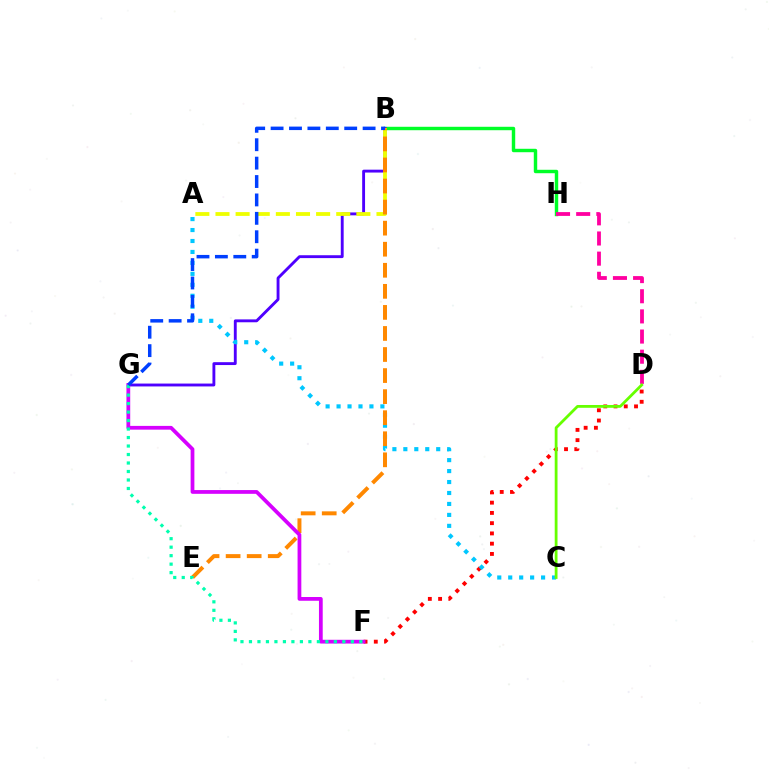{('B', 'H'): [{'color': '#00ff27', 'line_style': 'solid', 'thickness': 2.47}], ('D', 'F'): [{'color': '#ff0000', 'line_style': 'dotted', 'thickness': 2.79}], ('B', 'G'): [{'color': '#4f00ff', 'line_style': 'solid', 'thickness': 2.07}, {'color': '#003fff', 'line_style': 'dashed', 'thickness': 2.5}], ('A', 'C'): [{'color': '#00c7ff', 'line_style': 'dotted', 'thickness': 2.98}], ('A', 'B'): [{'color': '#eeff00', 'line_style': 'dashed', 'thickness': 2.73}], ('B', 'E'): [{'color': '#ff8800', 'line_style': 'dashed', 'thickness': 2.86}], ('D', 'H'): [{'color': '#ff00a0', 'line_style': 'dashed', 'thickness': 2.74}], ('F', 'G'): [{'color': '#d600ff', 'line_style': 'solid', 'thickness': 2.7}, {'color': '#00ffaf', 'line_style': 'dotted', 'thickness': 2.31}], ('C', 'D'): [{'color': '#66ff00', 'line_style': 'solid', 'thickness': 2.01}]}